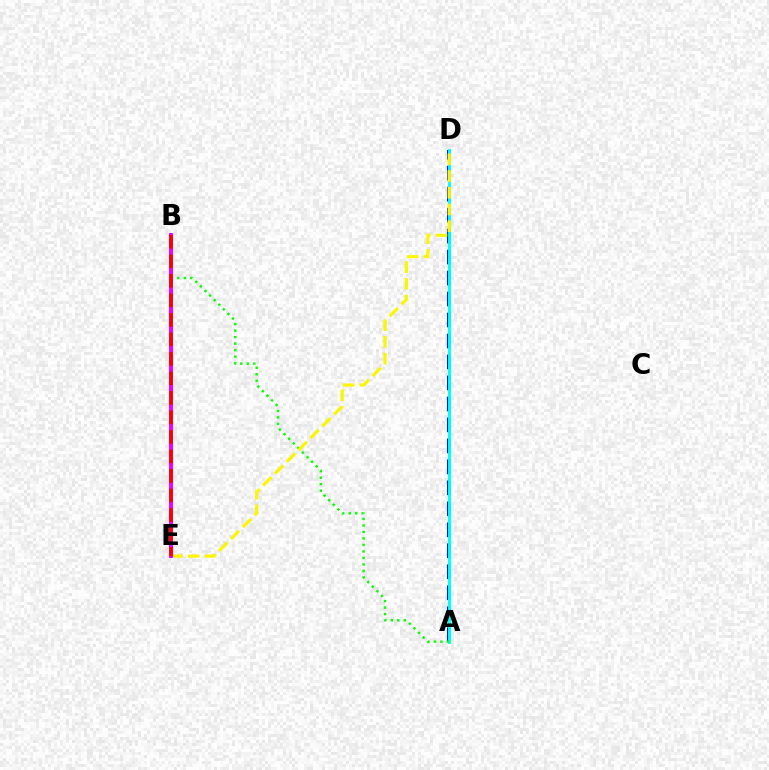{('A', 'D'): [{'color': '#0010ff', 'line_style': 'dashed', 'thickness': 2.85}, {'color': '#00fff6', 'line_style': 'solid', 'thickness': 2.09}], ('A', 'B'): [{'color': '#08ff00', 'line_style': 'dotted', 'thickness': 1.77}], ('D', 'E'): [{'color': '#fcf500', 'line_style': 'dashed', 'thickness': 2.27}], ('B', 'E'): [{'color': '#ee00ff', 'line_style': 'solid', 'thickness': 2.85}, {'color': '#ff0000', 'line_style': 'dashed', 'thickness': 2.65}]}